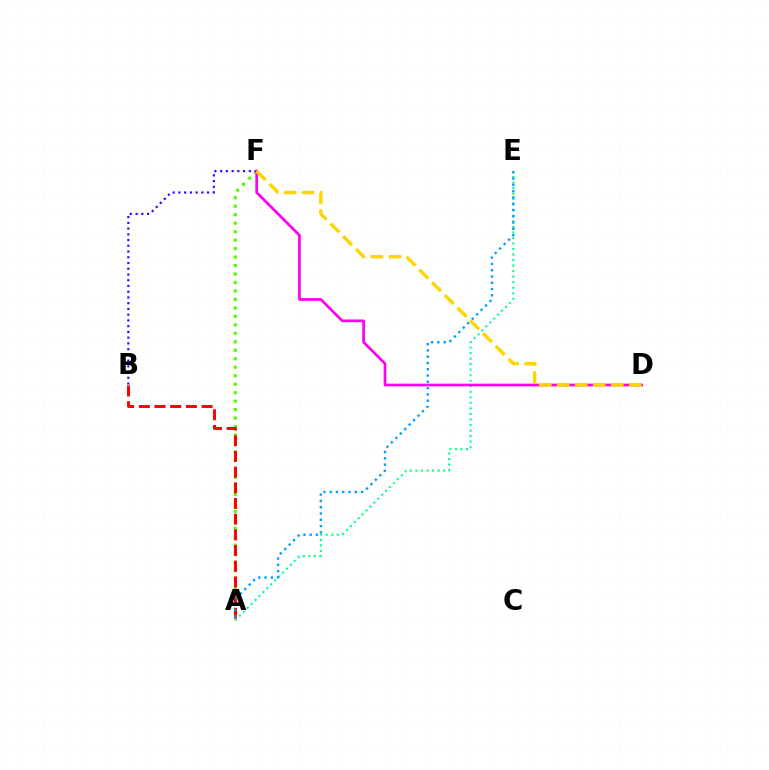{('A', 'F'): [{'color': '#4fff00', 'line_style': 'dotted', 'thickness': 2.3}], ('A', 'B'): [{'color': '#ff0000', 'line_style': 'dashed', 'thickness': 2.13}], ('A', 'E'): [{'color': '#00ff86', 'line_style': 'dotted', 'thickness': 1.5}, {'color': '#009eff', 'line_style': 'dotted', 'thickness': 1.71}], ('B', 'F'): [{'color': '#3700ff', 'line_style': 'dotted', 'thickness': 1.56}], ('D', 'F'): [{'color': '#ff00ed', 'line_style': 'solid', 'thickness': 1.94}, {'color': '#ffd500', 'line_style': 'dashed', 'thickness': 2.45}]}